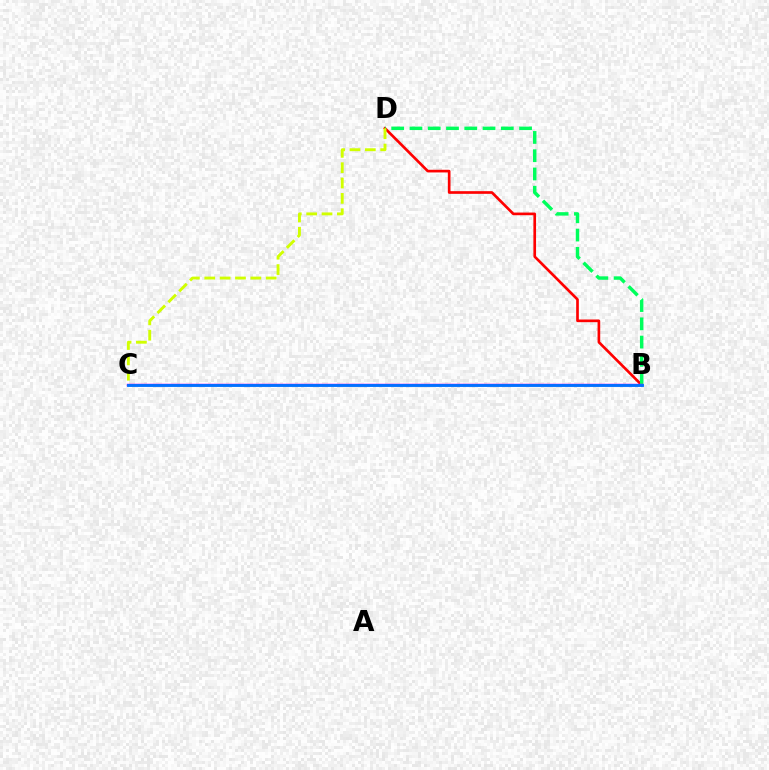{('B', 'D'): [{'color': '#ff0000', 'line_style': 'solid', 'thickness': 1.92}, {'color': '#00ff5c', 'line_style': 'dashed', 'thickness': 2.48}], ('B', 'C'): [{'color': '#b900ff', 'line_style': 'solid', 'thickness': 1.78}, {'color': '#0074ff', 'line_style': 'solid', 'thickness': 2.06}], ('C', 'D'): [{'color': '#d1ff00', 'line_style': 'dashed', 'thickness': 2.09}]}